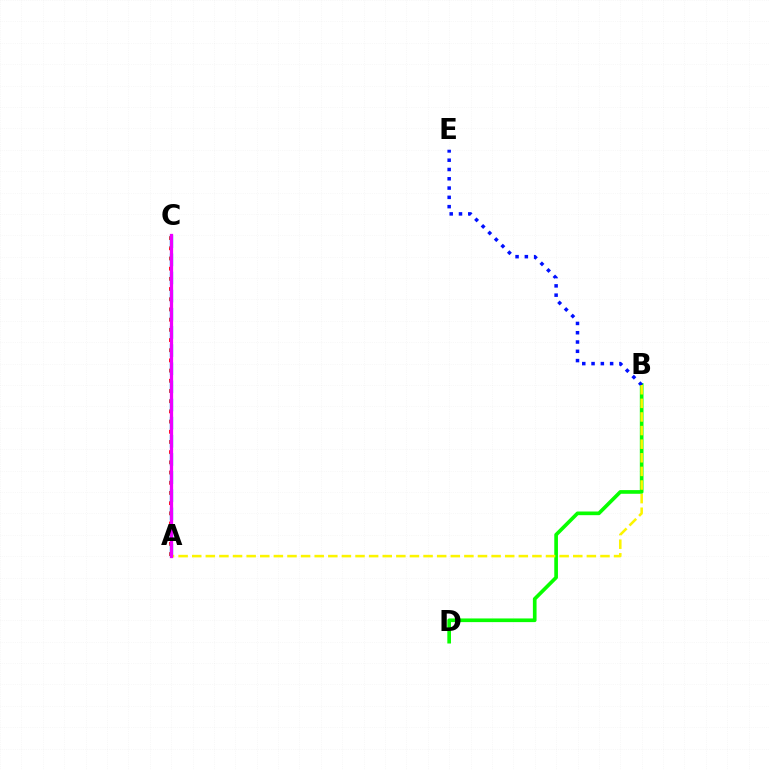{('B', 'D'): [{'color': '#08ff00', 'line_style': 'solid', 'thickness': 2.64}], ('A', 'C'): [{'color': '#ff0000', 'line_style': 'dotted', 'thickness': 2.77}, {'color': '#00fff6', 'line_style': 'dashed', 'thickness': 2.47}, {'color': '#ee00ff', 'line_style': 'solid', 'thickness': 2.35}], ('B', 'E'): [{'color': '#0010ff', 'line_style': 'dotted', 'thickness': 2.52}], ('A', 'B'): [{'color': '#fcf500', 'line_style': 'dashed', 'thickness': 1.85}]}